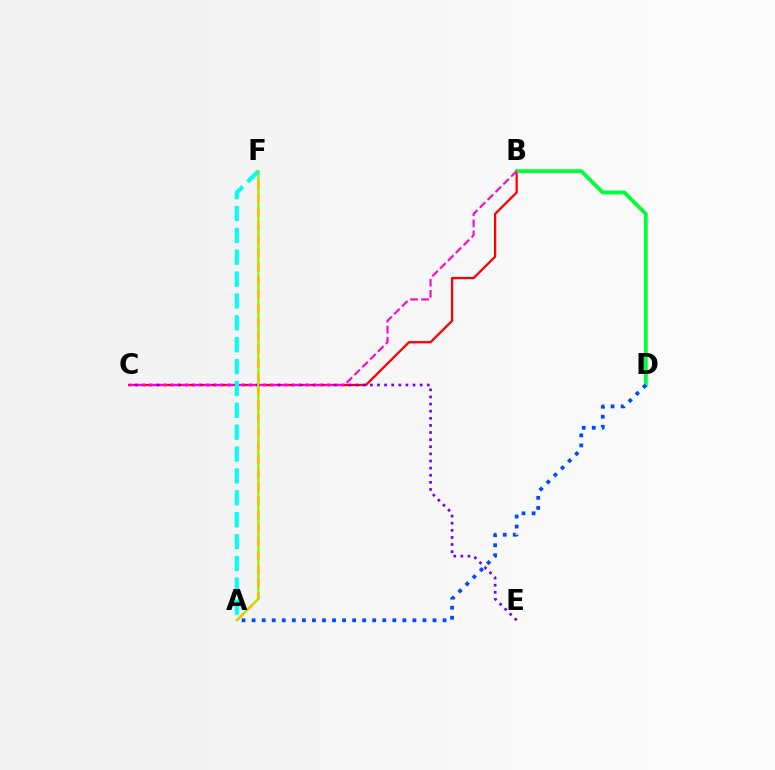{('B', 'C'): [{'color': '#ff0000', 'line_style': 'solid', 'thickness': 1.63}, {'color': '#ff00cf', 'line_style': 'dashed', 'thickness': 1.5}], ('B', 'D'): [{'color': '#00ff39', 'line_style': 'solid', 'thickness': 2.76}], ('C', 'E'): [{'color': '#7200ff', 'line_style': 'dotted', 'thickness': 1.93}], ('A', 'D'): [{'color': '#004bff', 'line_style': 'dotted', 'thickness': 2.73}], ('A', 'F'): [{'color': '#84ff00', 'line_style': 'solid', 'thickness': 1.68}, {'color': '#ffbd00', 'line_style': 'dashed', 'thickness': 1.87}, {'color': '#00fff6', 'line_style': 'dashed', 'thickness': 2.97}]}